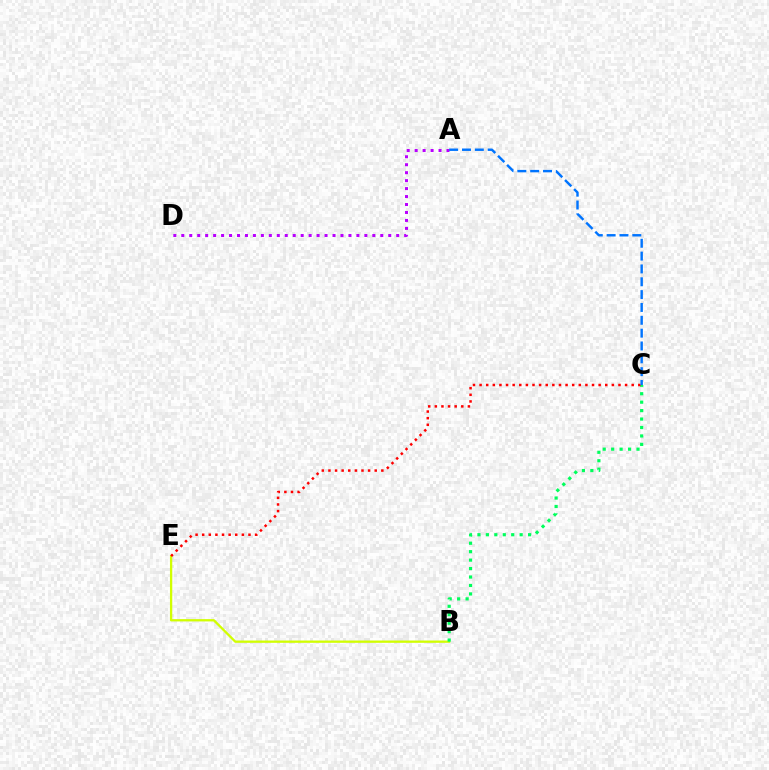{('B', 'E'): [{'color': '#d1ff00', 'line_style': 'solid', 'thickness': 1.66}], ('B', 'C'): [{'color': '#00ff5c', 'line_style': 'dotted', 'thickness': 2.29}], ('A', 'D'): [{'color': '#b900ff', 'line_style': 'dotted', 'thickness': 2.16}], ('C', 'E'): [{'color': '#ff0000', 'line_style': 'dotted', 'thickness': 1.8}], ('A', 'C'): [{'color': '#0074ff', 'line_style': 'dashed', 'thickness': 1.74}]}